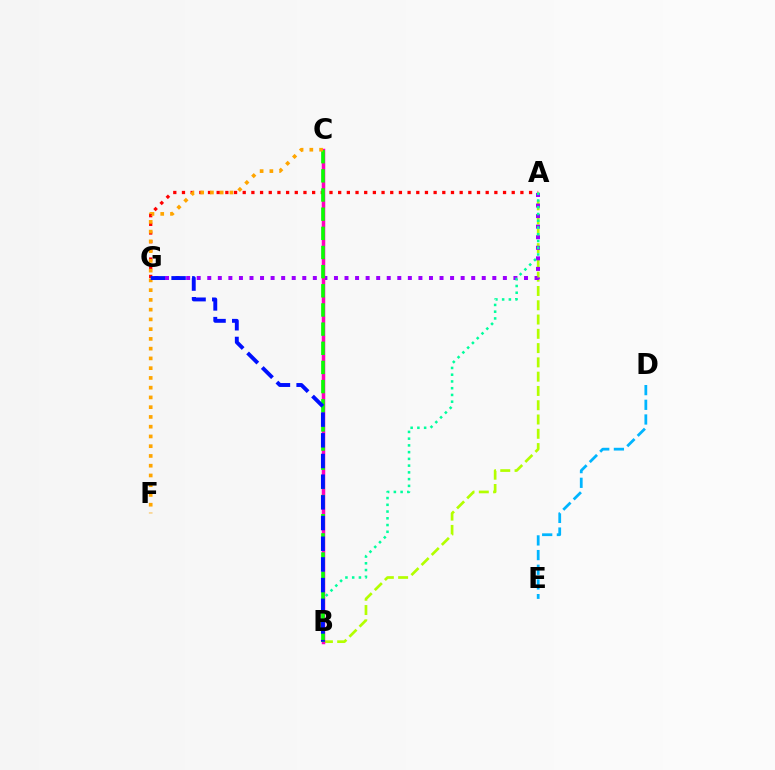{('A', 'B'): [{'color': '#b3ff00', 'line_style': 'dashed', 'thickness': 1.94}, {'color': '#00ff9d', 'line_style': 'dotted', 'thickness': 1.83}], ('D', 'E'): [{'color': '#00b5ff', 'line_style': 'dashed', 'thickness': 1.99}], ('A', 'G'): [{'color': '#9b00ff', 'line_style': 'dotted', 'thickness': 2.87}, {'color': '#ff0000', 'line_style': 'dotted', 'thickness': 2.36}], ('B', 'C'): [{'color': '#ff00bd', 'line_style': 'solid', 'thickness': 2.52}, {'color': '#08ff00', 'line_style': 'dashed', 'thickness': 2.6}], ('C', 'F'): [{'color': '#ffa500', 'line_style': 'dotted', 'thickness': 2.65}], ('B', 'G'): [{'color': '#0010ff', 'line_style': 'dashed', 'thickness': 2.81}]}